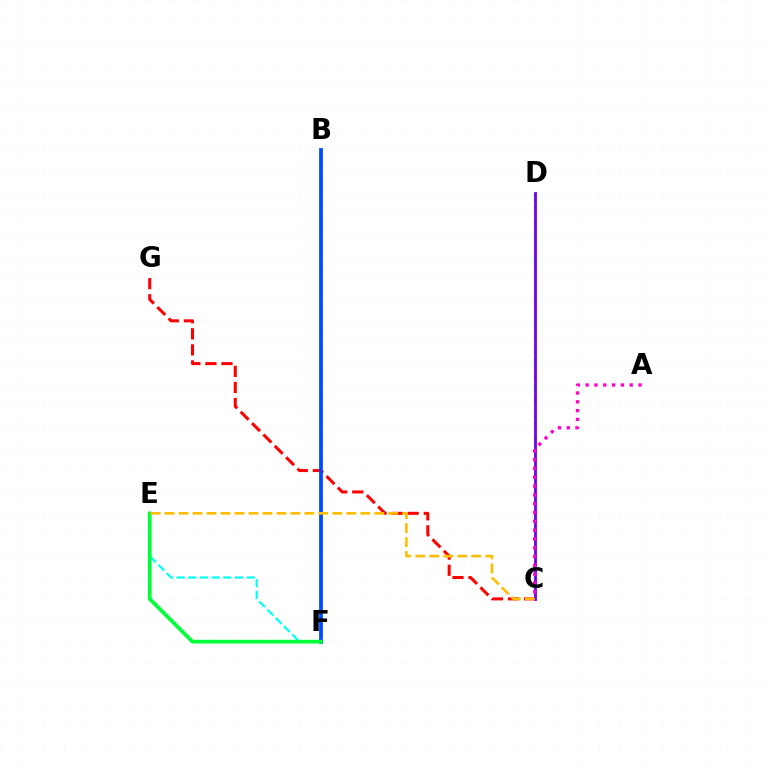{('C', 'D'): [{'color': '#84ff00', 'line_style': 'dashed', 'thickness': 1.73}, {'color': '#7200ff', 'line_style': 'solid', 'thickness': 2.01}], ('C', 'G'): [{'color': '#ff0000', 'line_style': 'dashed', 'thickness': 2.18}], ('B', 'F'): [{'color': '#004bff', 'line_style': 'solid', 'thickness': 2.71}], ('E', 'F'): [{'color': '#00fff6', 'line_style': 'dashed', 'thickness': 1.59}, {'color': '#00ff39', 'line_style': 'solid', 'thickness': 2.69}], ('A', 'C'): [{'color': '#ff00cf', 'line_style': 'dotted', 'thickness': 2.39}], ('C', 'E'): [{'color': '#ffbd00', 'line_style': 'dashed', 'thickness': 1.9}]}